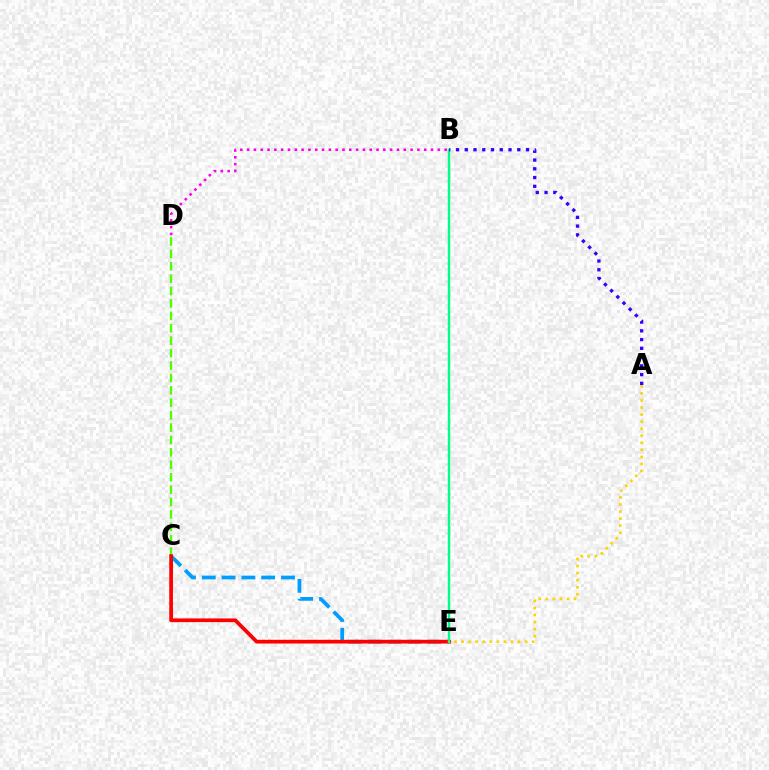{('C', 'E'): [{'color': '#009eff', 'line_style': 'dashed', 'thickness': 2.69}, {'color': '#ff0000', 'line_style': 'solid', 'thickness': 2.68}], ('C', 'D'): [{'color': '#4fff00', 'line_style': 'dashed', 'thickness': 1.69}], ('B', 'E'): [{'color': '#00ff86', 'line_style': 'solid', 'thickness': 1.75}], ('A', 'B'): [{'color': '#3700ff', 'line_style': 'dotted', 'thickness': 2.38}], ('B', 'D'): [{'color': '#ff00ed', 'line_style': 'dotted', 'thickness': 1.85}], ('A', 'E'): [{'color': '#ffd500', 'line_style': 'dotted', 'thickness': 1.92}]}